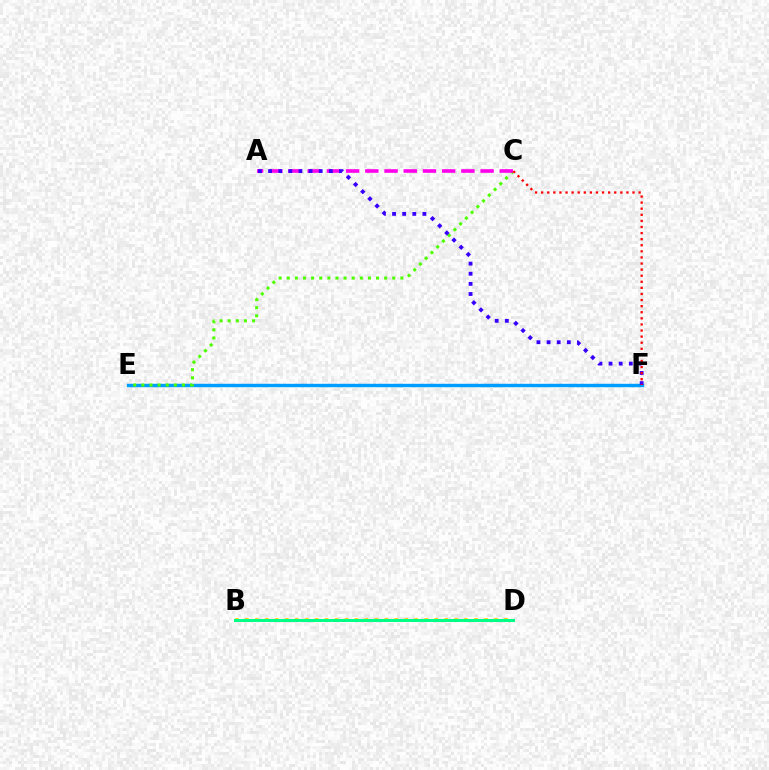{('B', 'D'): [{'color': '#ffd500', 'line_style': 'dotted', 'thickness': 2.71}, {'color': '#00ff86', 'line_style': 'solid', 'thickness': 2.15}], ('E', 'F'): [{'color': '#009eff', 'line_style': 'solid', 'thickness': 2.46}], ('C', 'E'): [{'color': '#4fff00', 'line_style': 'dotted', 'thickness': 2.21}], ('A', 'C'): [{'color': '#ff00ed', 'line_style': 'dashed', 'thickness': 2.61}], ('A', 'F'): [{'color': '#3700ff', 'line_style': 'dotted', 'thickness': 2.75}], ('C', 'F'): [{'color': '#ff0000', 'line_style': 'dotted', 'thickness': 1.65}]}